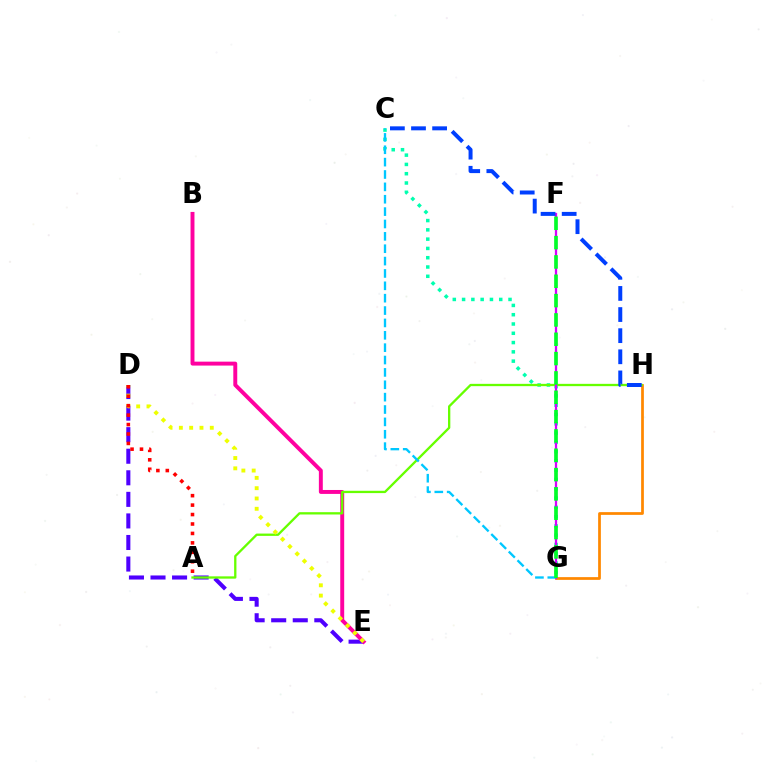{('D', 'E'): [{'color': '#4f00ff', 'line_style': 'dashed', 'thickness': 2.93}, {'color': '#eeff00', 'line_style': 'dotted', 'thickness': 2.8}], ('C', 'G'): [{'color': '#00ffaf', 'line_style': 'dotted', 'thickness': 2.52}, {'color': '#00c7ff', 'line_style': 'dashed', 'thickness': 1.68}], ('G', 'H'): [{'color': '#ff8800', 'line_style': 'solid', 'thickness': 1.98}], ('B', 'E'): [{'color': '#ff00a0', 'line_style': 'solid', 'thickness': 2.83}], ('A', 'H'): [{'color': '#66ff00', 'line_style': 'solid', 'thickness': 1.66}], ('A', 'D'): [{'color': '#ff0000', 'line_style': 'dotted', 'thickness': 2.57}], ('F', 'G'): [{'color': '#d600ff', 'line_style': 'solid', 'thickness': 1.65}, {'color': '#00ff27', 'line_style': 'dashed', 'thickness': 2.63}], ('C', 'H'): [{'color': '#003fff', 'line_style': 'dashed', 'thickness': 2.87}]}